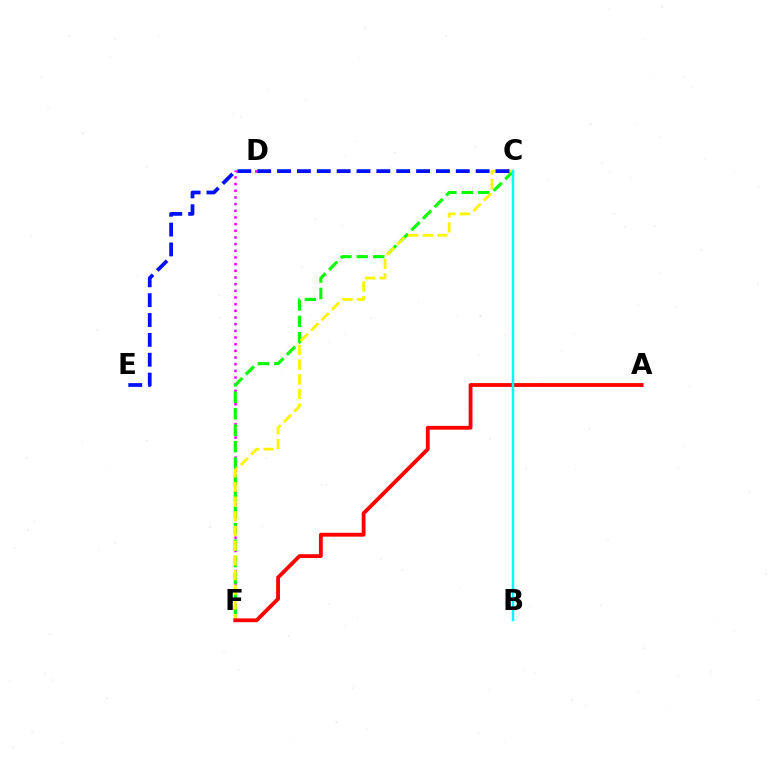{('D', 'F'): [{'color': '#ee00ff', 'line_style': 'dotted', 'thickness': 1.81}], ('C', 'F'): [{'color': '#08ff00', 'line_style': 'dashed', 'thickness': 2.23}, {'color': '#fcf500', 'line_style': 'dashed', 'thickness': 1.99}], ('A', 'F'): [{'color': '#ff0000', 'line_style': 'solid', 'thickness': 2.75}], ('C', 'E'): [{'color': '#0010ff', 'line_style': 'dashed', 'thickness': 2.7}], ('B', 'C'): [{'color': '#00fff6', 'line_style': 'solid', 'thickness': 1.79}]}